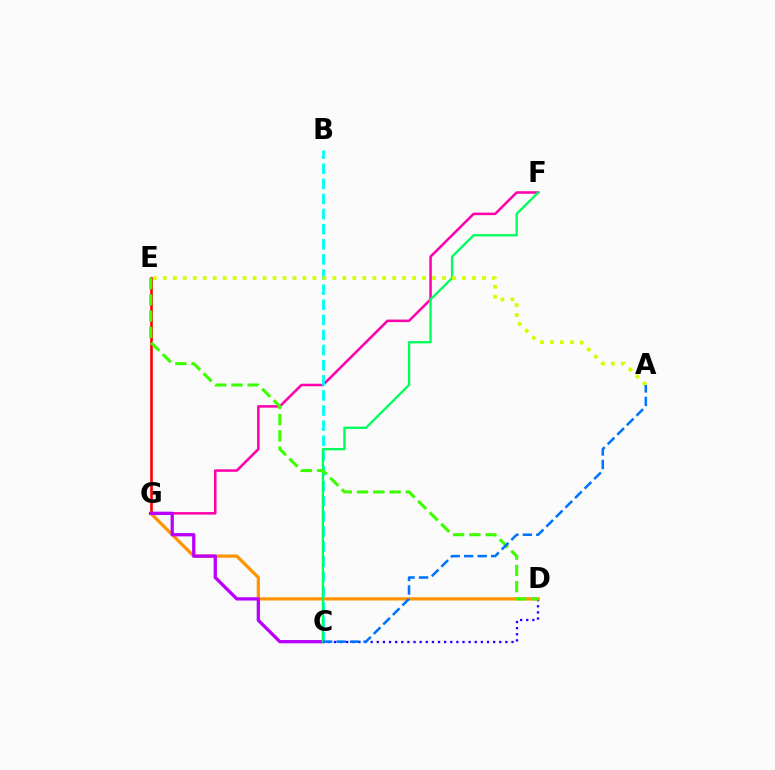{('E', 'G'): [{'color': '#ff0000', 'line_style': 'solid', 'thickness': 1.89}], ('F', 'G'): [{'color': '#ff00ac', 'line_style': 'solid', 'thickness': 1.82}], ('B', 'C'): [{'color': '#00fff6', 'line_style': 'dashed', 'thickness': 2.05}], ('C', 'D'): [{'color': '#2500ff', 'line_style': 'dotted', 'thickness': 1.66}], ('D', 'G'): [{'color': '#ff9400', 'line_style': 'solid', 'thickness': 2.32}], ('C', 'G'): [{'color': '#b900ff', 'line_style': 'solid', 'thickness': 2.37}], ('C', 'F'): [{'color': '#00ff5c', 'line_style': 'solid', 'thickness': 1.68}], ('D', 'E'): [{'color': '#3dff00', 'line_style': 'dashed', 'thickness': 2.21}], ('A', 'E'): [{'color': '#d1ff00', 'line_style': 'dotted', 'thickness': 2.71}], ('A', 'C'): [{'color': '#0074ff', 'line_style': 'dashed', 'thickness': 1.83}]}